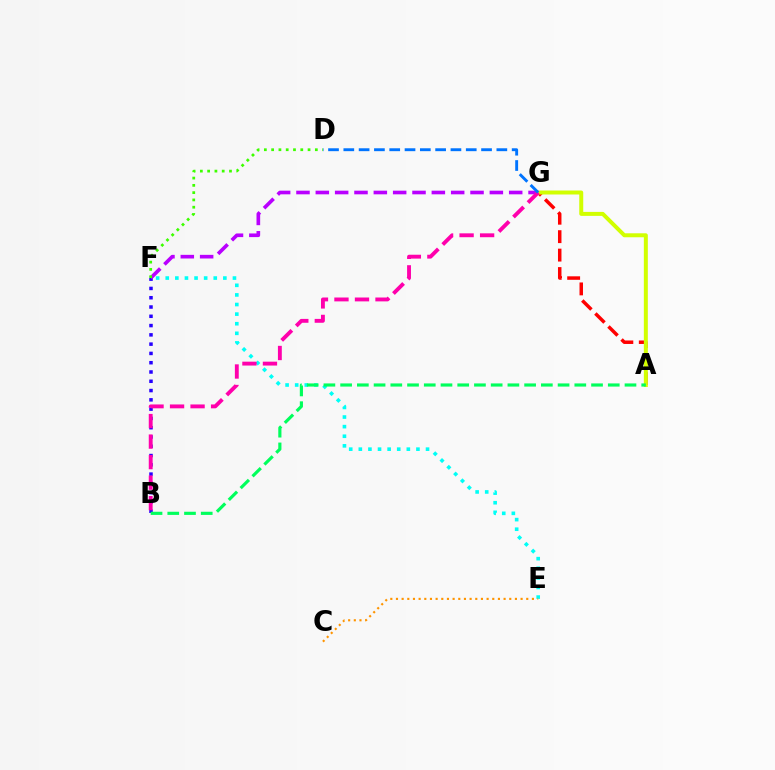{('A', 'G'): [{'color': '#ff0000', 'line_style': 'dashed', 'thickness': 2.51}, {'color': '#d1ff00', 'line_style': 'solid', 'thickness': 2.86}], ('B', 'F'): [{'color': '#2500ff', 'line_style': 'dotted', 'thickness': 2.52}], ('E', 'F'): [{'color': '#00fff6', 'line_style': 'dotted', 'thickness': 2.61}], ('F', 'G'): [{'color': '#b900ff', 'line_style': 'dashed', 'thickness': 2.63}], ('B', 'G'): [{'color': '#ff00ac', 'line_style': 'dashed', 'thickness': 2.79}], ('A', 'B'): [{'color': '#00ff5c', 'line_style': 'dashed', 'thickness': 2.27}], ('D', 'G'): [{'color': '#0074ff', 'line_style': 'dashed', 'thickness': 2.08}], ('D', 'F'): [{'color': '#3dff00', 'line_style': 'dotted', 'thickness': 1.98}], ('C', 'E'): [{'color': '#ff9400', 'line_style': 'dotted', 'thickness': 1.54}]}